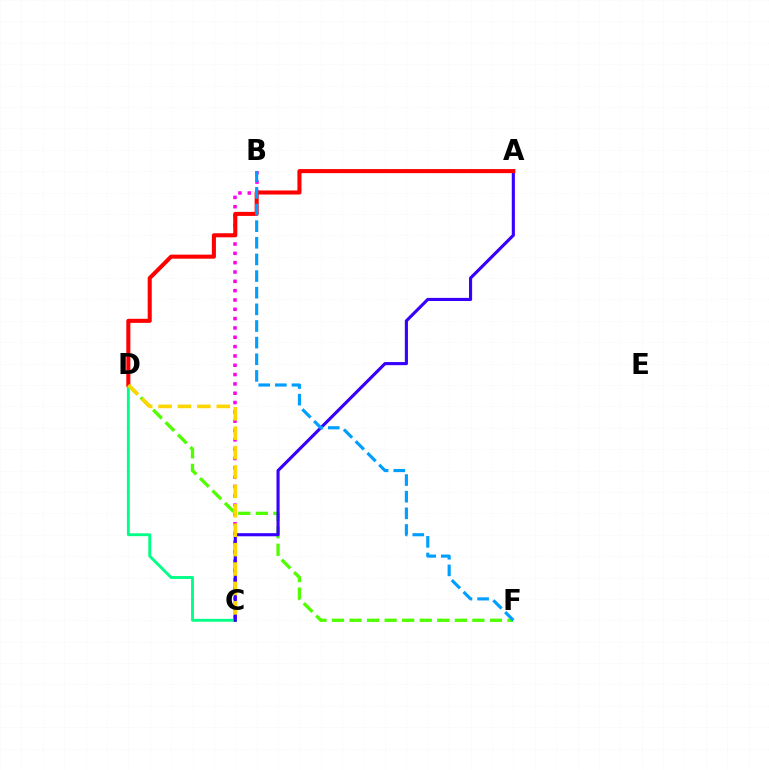{('D', 'F'): [{'color': '#4fff00', 'line_style': 'dashed', 'thickness': 2.38}], ('B', 'C'): [{'color': '#ff00ed', 'line_style': 'dotted', 'thickness': 2.53}], ('C', 'D'): [{'color': '#00ff86', 'line_style': 'solid', 'thickness': 2.07}, {'color': '#ffd500', 'line_style': 'dashed', 'thickness': 2.64}], ('A', 'C'): [{'color': '#3700ff', 'line_style': 'solid', 'thickness': 2.25}], ('A', 'D'): [{'color': '#ff0000', 'line_style': 'solid', 'thickness': 2.93}], ('B', 'F'): [{'color': '#009eff', 'line_style': 'dashed', 'thickness': 2.26}]}